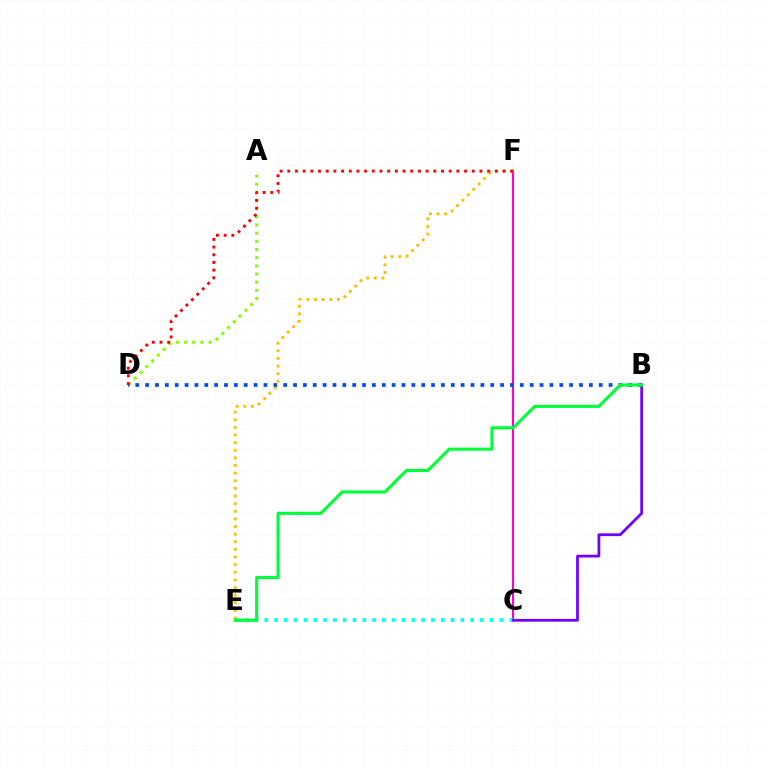{('C', 'F'): [{'color': '#ff00cf', 'line_style': 'solid', 'thickness': 1.52}], ('E', 'F'): [{'color': '#ffbd00', 'line_style': 'dotted', 'thickness': 2.07}], ('A', 'D'): [{'color': '#84ff00', 'line_style': 'dotted', 'thickness': 2.22}], ('C', 'E'): [{'color': '#00fff6', 'line_style': 'dotted', 'thickness': 2.66}], ('B', 'D'): [{'color': '#004bff', 'line_style': 'dotted', 'thickness': 2.68}], ('B', 'C'): [{'color': '#7200ff', 'line_style': 'solid', 'thickness': 2.01}], ('D', 'F'): [{'color': '#ff0000', 'line_style': 'dotted', 'thickness': 2.09}], ('B', 'E'): [{'color': '#00ff39', 'line_style': 'solid', 'thickness': 2.22}]}